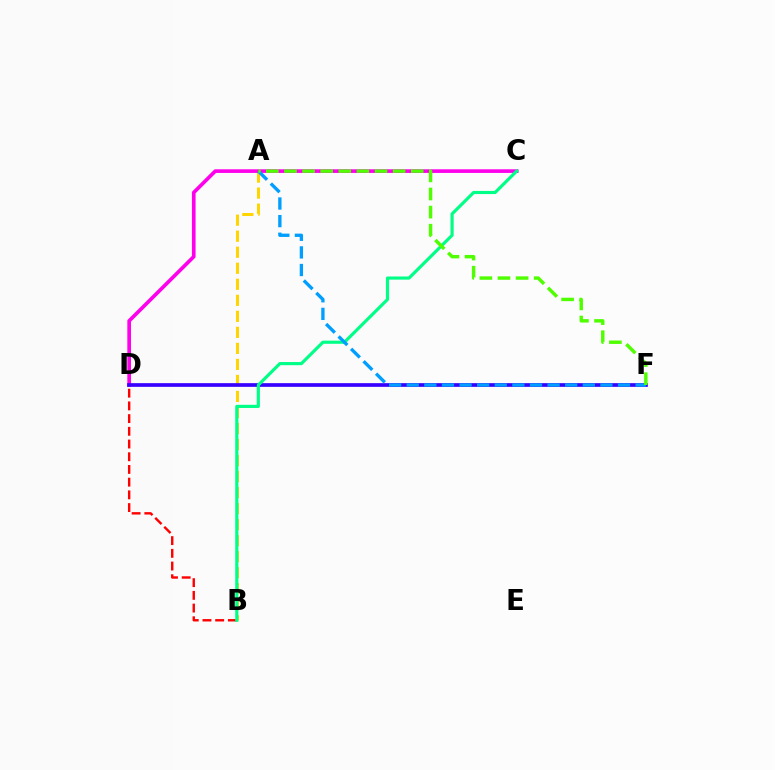{('A', 'B'): [{'color': '#ffd500', 'line_style': 'dashed', 'thickness': 2.18}], ('C', 'D'): [{'color': '#ff00ed', 'line_style': 'solid', 'thickness': 2.63}], ('B', 'D'): [{'color': '#ff0000', 'line_style': 'dashed', 'thickness': 1.73}], ('D', 'F'): [{'color': '#3700ff', 'line_style': 'solid', 'thickness': 2.65}], ('B', 'C'): [{'color': '#00ff86', 'line_style': 'solid', 'thickness': 2.27}], ('A', 'F'): [{'color': '#009eff', 'line_style': 'dashed', 'thickness': 2.39}, {'color': '#4fff00', 'line_style': 'dashed', 'thickness': 2.46}]}